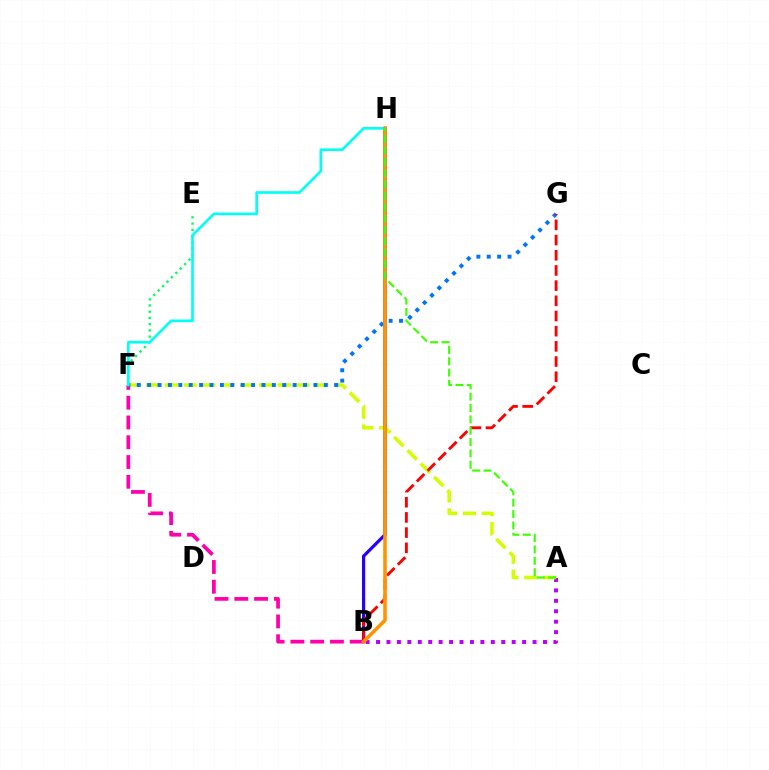{('E', 'F'): [{'color': '#00ff5c', 'line_style': 'dotted', 'thickness': 1.69}], ('A', 'B'): [{'color': '#b900ff', 'line_style': 'dotted', 'thickness': 2.84}], ('A', 'F'): [{'color': '#d1ff00', 'line_style': 'dashed', 'thickness': 2.56}], ('B', 'H'): [{'color': '#2500ff', 'line_style': 'solid', 'thickness': 2.31}, {'color': '#ff9400', 'line_style': 'solid', 'thickness': 2.58}], ('B', 'F'): [{'color': '#ff00ac', 'line_style': 'dashed', 'thickness': 2.69}], ('F', 'G'): [{'color': '#0074ff', 'line_style': 'dotted', 'thickness': 2.82}], ('B', 'G'): [{'color': '#ff0000', 'line_style': 'dashed', 'thickness': 2.06}], ('F', 'H'): [{'color': '#00fff6', 'line_style': 'solid', 'thickness': 1.92}], ('A', 'H'): [{'color': '#3dff00', 'line_style': 'dashed', 'thickness': 1.54}]}